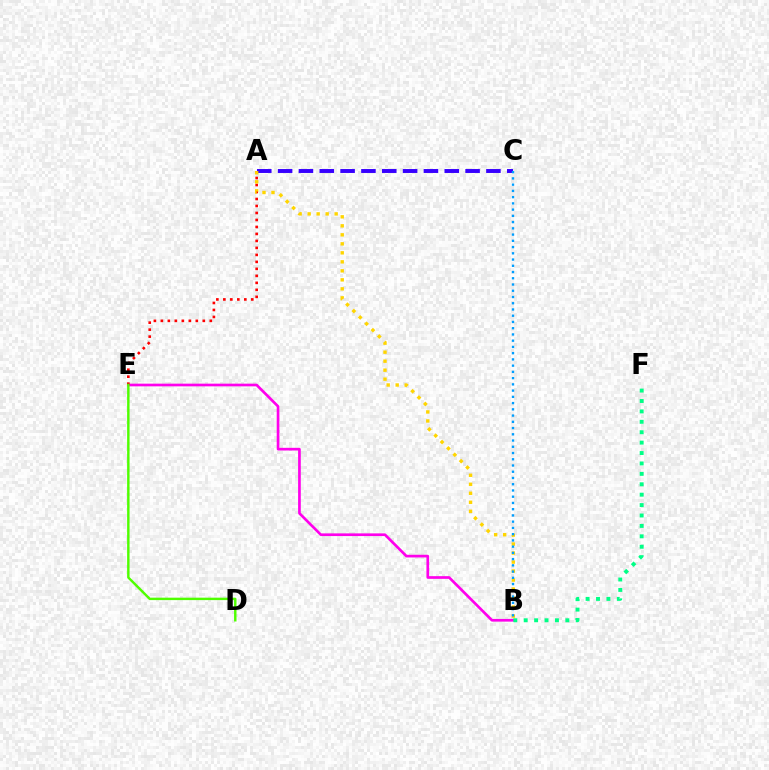{('A', 'C'): [{'color': '#3700ff', 'line_style': 'dashed', 'thickness': 2.83}], ('B', 'E'): [{'color': '#ff00ed', 'line_style': 'solid', 'thickness': 1.93}], ('A', 'E'): [{'color': '#ff0000', 'line_style': 'dotted', 'thickness': 1.9}], ('A', 'B'): [{'color': '#ffd500', 'line_style': 'dotted', 'thickness': 2.45}], ('B', 'F'): [{'color': '#00ff86', 'line_style': 'dotted', 'thickness': 2.83}], ('B', 'C'): [{'color': '#009eff', 'line_style': 'dotted', 'thickness': 1.7}], ('D', 'E'): [{'color': '#4fff00', 'line_style': 'solid', 'thickness': 1.75}]}